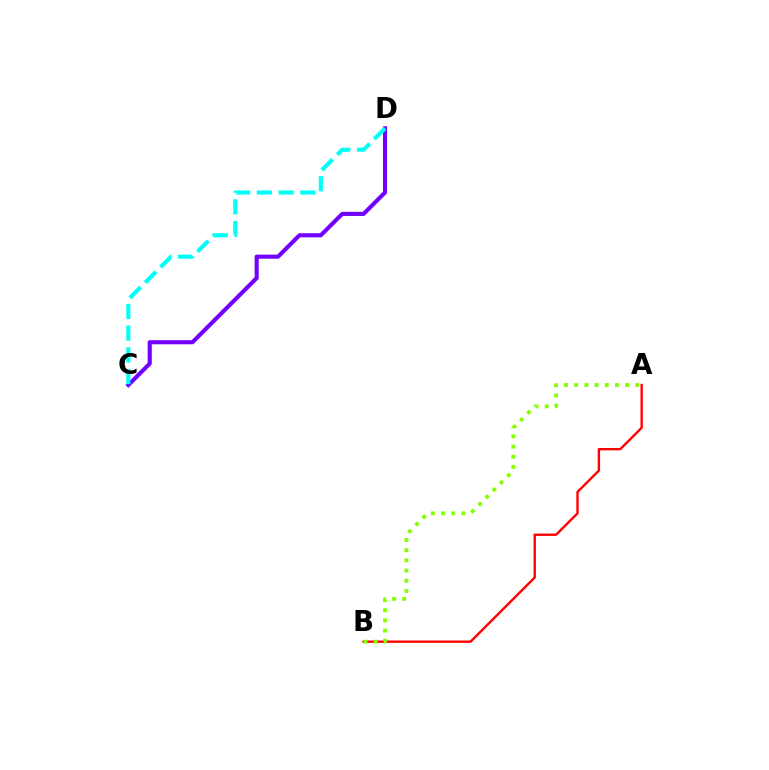{('A', 'B'): [{'color': '#ff0000', 'line_style': 'solid', 'thickness': 1.7}, {'color': '#84ff00', 'line_style': 'dotted', 'thickness': 2.76}], ('C', 'D'): [{'color': '#7200ff', 'line_style': 'solid', 'thickness': 2.95}, {'color': '#00fff6', 'line_style': 'dashed', 'thickness': 2.95}]}